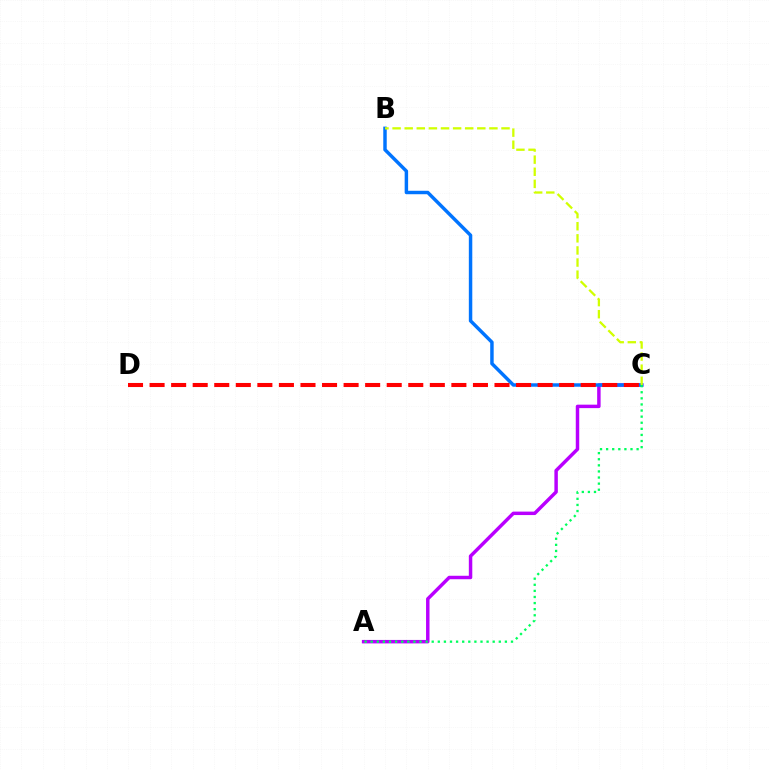{('A', 'C'): [{'color': '#b900ff', 'line_style': 'solid', 'thickness': 2.49}, {'color': '#00ff5c', 'line_style': 'dotted', 'thickness': 1.66}], ('B', 'C'): [{'color': '#0074ff', 'line_style': 'solid', 'thickness': 2.49}, {'color': '#d1ff00', 'line_style': 'dashed', 'thickness': 1.64}], ('C', 'D'): [{'color': '#ff0000', 'line_style': 'dashed', 'thickness': 2.93}]}